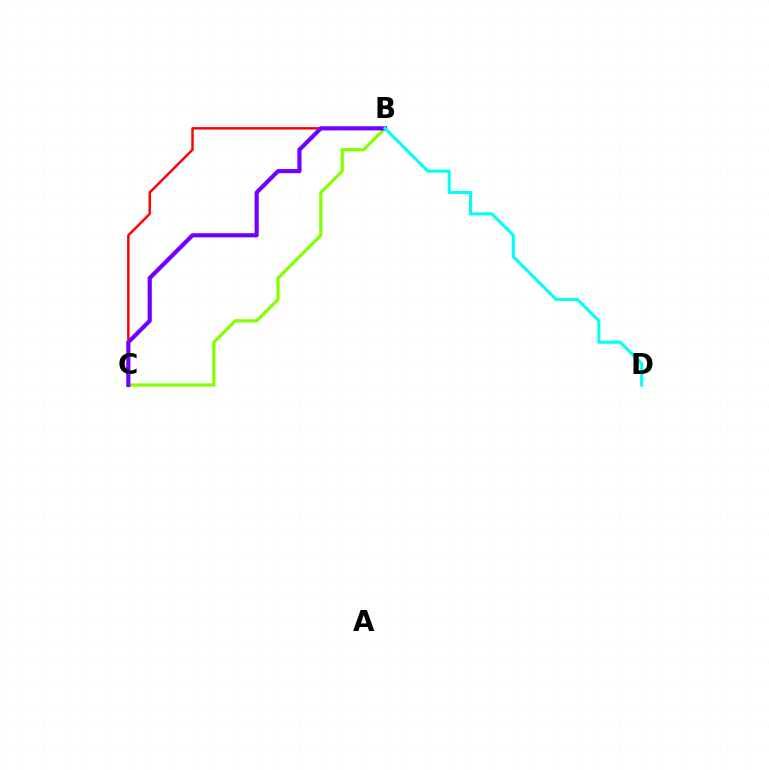{('B', 'C'): [{'color': '#ff0000', 'line_style': 'solid', 'thickness': 1.77}, {'color': '#84ff00', 'line_style': 'solid', 'thickness': 2.32}, {'color': '#7200ff', 'line_style': 'solid', 'thickness': 2.99}], ('B', 'D'): [{'color': '#00fff6', 'line_style': 'solid', 'thickness': 2.21}]}